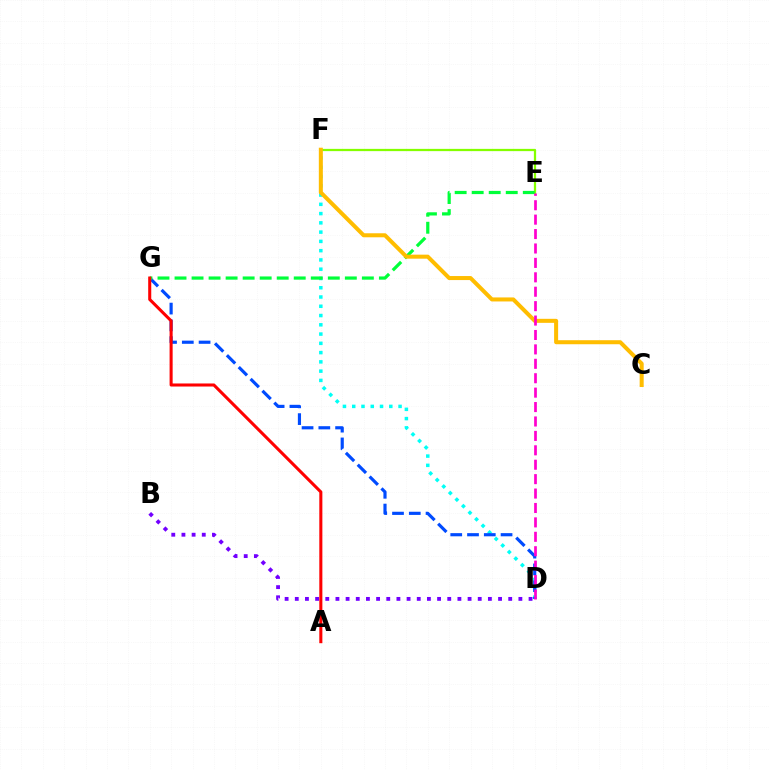{('E', 'F'): [{'color': '#84ff00', 'line_style': 'solid', 'thickness': 1.63}], ('D', 'F'): [{'color': '#00fff6', 'line_style': 'dotted', 'thickness': 2.52}], ('D', 'G'): [{'color': '#004bff', 'line_style': 'dashed', 'thickness': 2.28}], ('E', 'G'): [{'color': '#00ff39', 'line_style': 'dashed', 'thickness': 2.31}], ('B', 'D'): [{'color': '#7200ff', 'line_style': 'dotted', 'thickness': 2.76}], ('C', 'F'): [{'color': '#ffbd00', 'line_style': 'solid', 'thickness': 2.9}], ('D', 'E'): [{'color': '#ff00cf', 'line_style': 'dashed', 'thickness': 1.96}], ('A', 'G'): [{'color': '#ff0000', 'line_style': 'solid', 'thickness': 2.2}]}